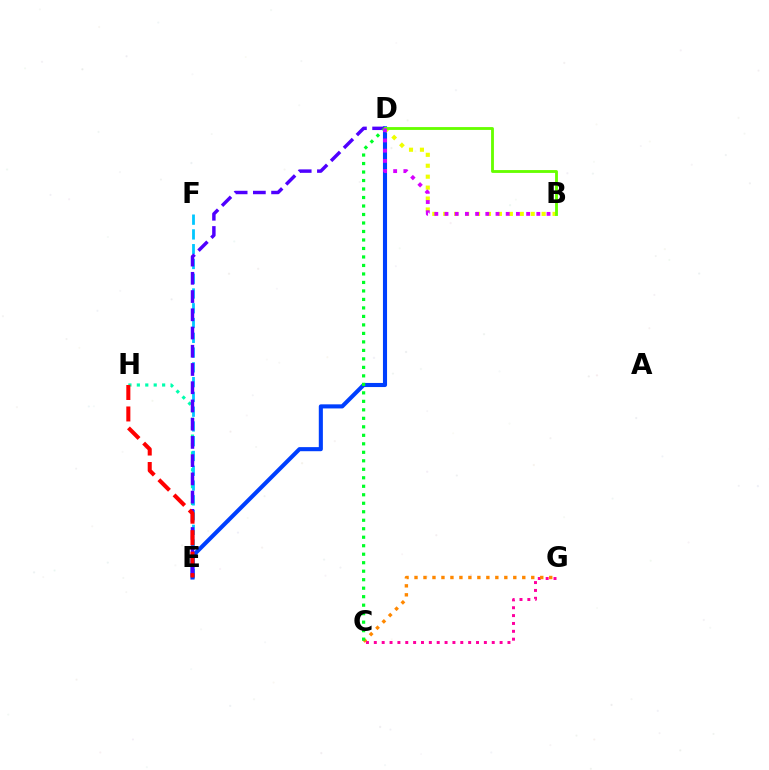{('E', 'H'): [{'color': '#00ffaf', 'line_style': 'dotted', 'thickness': 2.29}, {'color': '#ff0000', 'line_style': 'dashed', 'thickness': 2.92}], ('C', 'G'): [{'color': '#ff00a0', 'line_style': 'dotted', 'thickness': 2.14}, {'color': '#ff8800', 'line_style': 'dotted', 'thickness': 2.44}], ('E', 'F'): [{'color': '#00c7ff', 'line_style': 'dashed', 'thickness': 2.01}], ('D', 'E'): [{'color': '#003fff', 'line_style': 'solid', 'thickness': 2.95}, {'color': '#4f00ff', 'line_style': 'dashed', 'thickness': 2.48}], ('B', 'D'): [{'color': '#eeff00', 'line_style': 'dotted', 'thickness': 2.97}, {'color': '#66ff00', 'line_style': 'solid', 'thickness': 2.05}, {'color': '#d600ff', 'line_style': 'dotted', 'thickness': 2.77}], ('C', 'D'): [{'color': '#00ff27', 'line_style': 'dotted', 'thickness': 2.31}]}